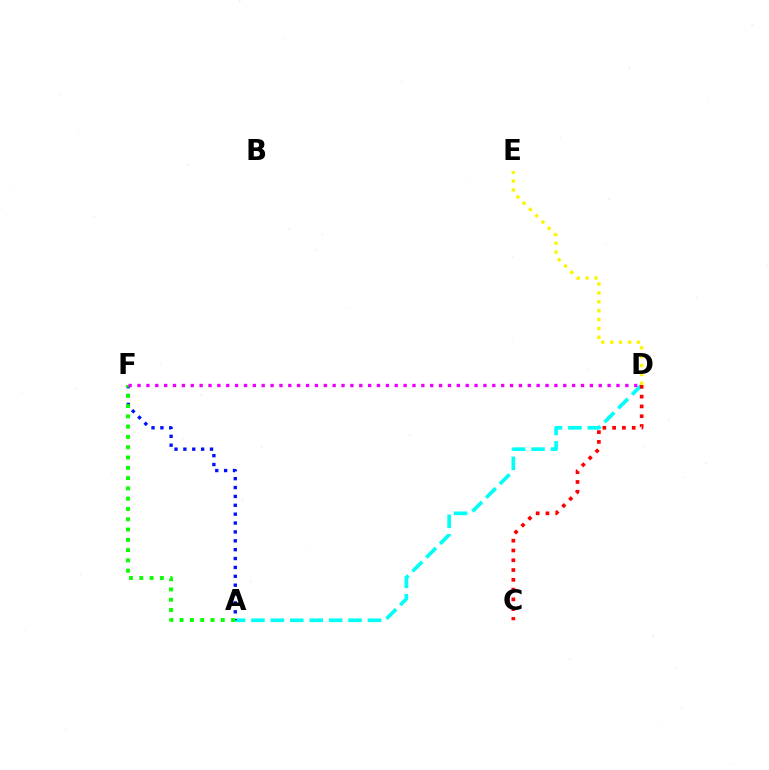{('A', 'D'): [{'color': '#00fff6', 'line_style': 'dashed', 'thickness': 2.64}], ('C', 'D'): [{'color': '#ff0000', 'line_style': 'dotted', 'thickness': 2.66}], ('A', 'F'): [{'color': '#0010ff', 'line_style': 'dotted', 'thickness': 2.41}, {'color': '#08ff00', 'line_style': 'dotted', 'thickness': 2.8}], ('D', 'E'): [{'color': '#fcf500', 'line_style': 'dotted', 'thickness': 2.41}], ('D', 'F'): [{'color': '#ee00ff', 'line_style': 'dotted', 'thickness': 2.41}]}